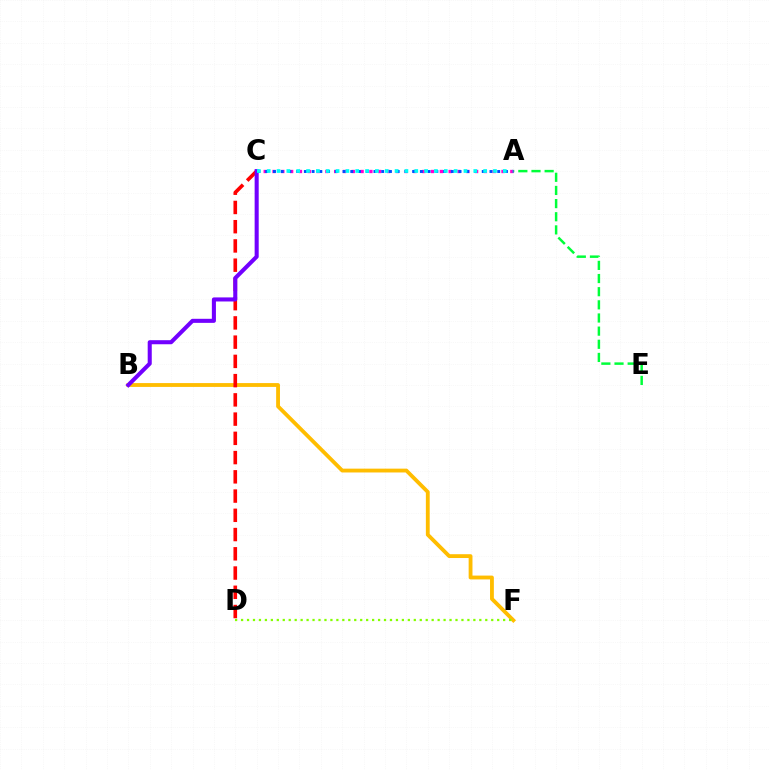{('A', 'C'): [{'color': '#ff00cf', 'line_style': 'dotted', 'thickness': 2.39}, {'color': '#004bff', 'line_style': 'dotted', 'thickness': 2.1}, {'color': '#00fff6', 'line_style': 'dotted', 'thickness': 2.67}], ('B', 'F'): [{'color': '#ffbd00', 'line_style': 'solid', 'thickness': 2.75}], ('A', 'E'): [{'color': '#00ff39', 'line_style': 'dashed', 'thickness': 1.79}], ('C', 'D'): [{'color': '#ff0000', 'line_style': 'dashed', 'thickness': 2.61}], ('B', 'C'): [{'color': '#7200ff', 'line_style': 'solid', 'thickness': 2.92}], ('D', 'F'): [{'color': '#84ff00', 'line_style': 'dotted', 'thickness': 1.62}]}